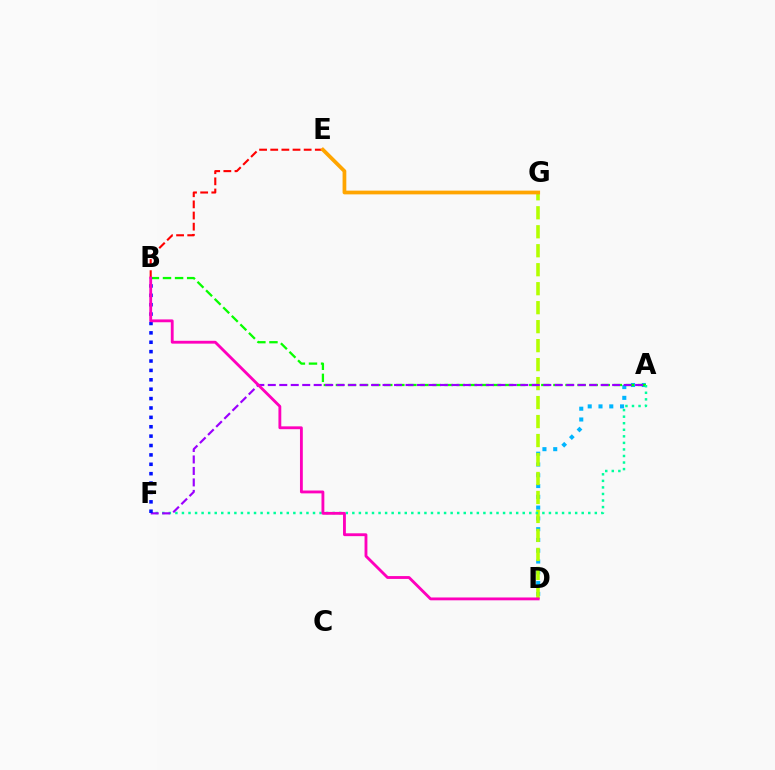{('A', 'D'): [{'color': '#00b5ff', 'line_style': 'dotted', 'thickness': 2.93}], ('D', 'G'): [{'color': '#b3ff00', 'line_style': 'dashed', 'thickness': 2.58}], ('A', 'B'): [{'color': '#08ff00', 'line_style': 'dashed', 'thickness': 1.64}], ('B', 'E'): [{'color': '#ff0000', 'line_style': 'dashed', 'thickness': 1.51}], ('A', 'F'): [{'color': '#00ff9d', 'line_style': 'dotted', 'thickness': 1.78}, {'color': '#9b00ff', 'line_style': 'dashed', 'thickness': 1.56}], ('E', 'G'): [{'color': '#ffa500', 'line_style': 'solid', 'thickness': 2.69}], ('B', 'F'): [{'color': '#0010ff', 'line_style': 'dotted', 'thickness': 2.55}], ('B', 'D'): [{'color': '#ff00bd', 'line_style': 'solid', 'thickness': 2.05}]}